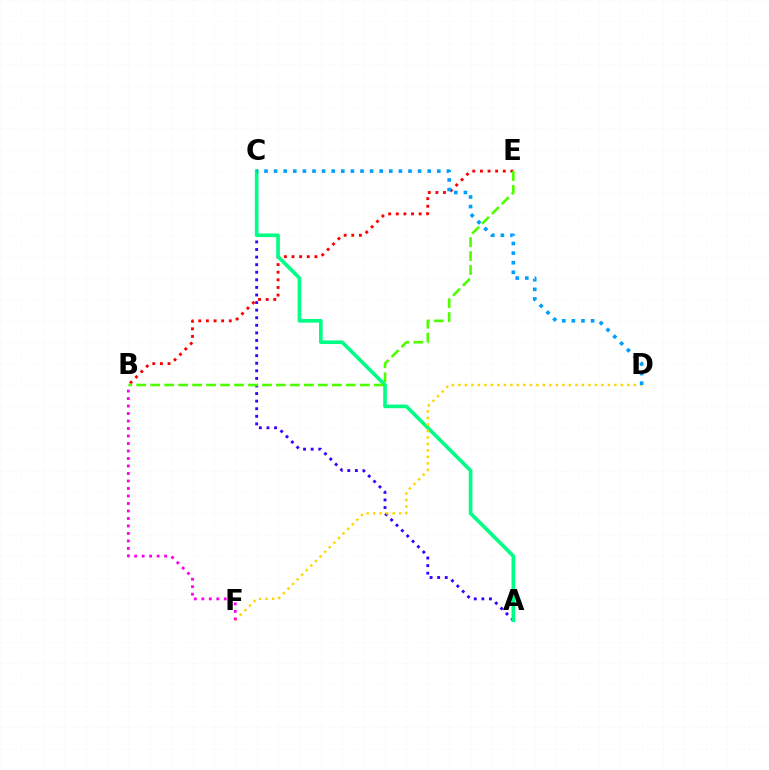{('A', 'C'): [{'color': '#3700ff', 'line_style': 'dotted', 'thickness': 2.06}, {'color': '#00ff86', 'line_style': 'solid', 'thickness': 2.63}], ('B', 'E'): [{'color': '#ff0000', 'line_style': 'dotted', 'thickness': 2.07}, {'color': '#4fff00', 'line_style': 'dashed', 'thickness': 1.9}], ('D', 'F'): [{'color': '#ffd500', 'line_style': 'dotted', 'thickness': 1.77}], ('B', 'F'): [{'color': '#ff00ed', 'line_style': 'dotted', 'thickness': 2.04}], ('C', 'D'): [{'color': '#009eff', 'line_style': 'dotted', 'thickness': 2.61}]}